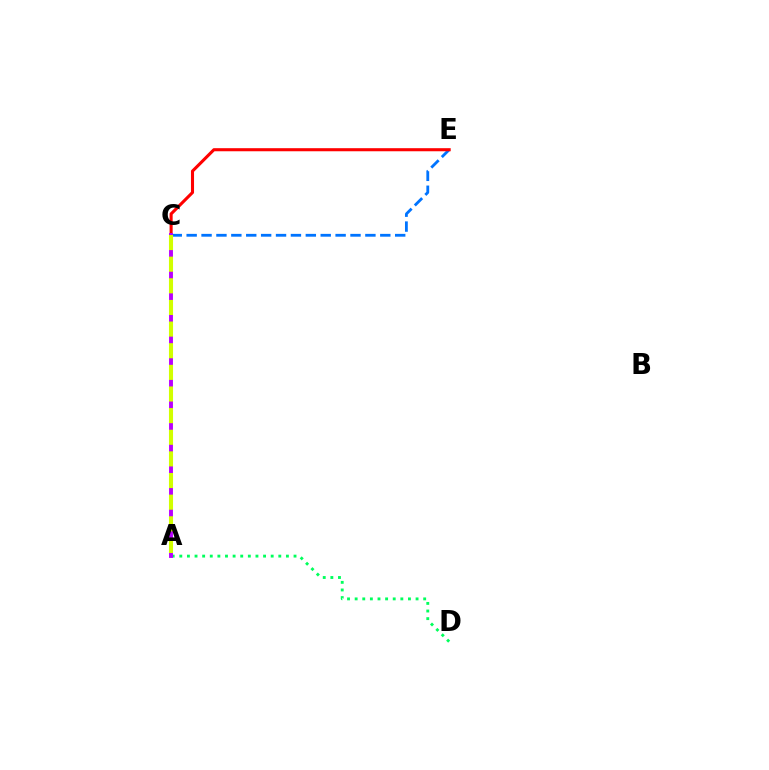{('C', 'E'): [{'color': '#0074ff', 'line_style': 'dashed', 'thickness': 2.02}, {'color': '#ff0000', 'line_style': 'solid', 'thickness': 2.22}], ('A', 'D'): [{'color': '#00ff5c', 'line_style': 'dotted', 'thickness': 2.07}], ('A', 'C'): [{'color': '#b900ff', 'line_style': 'solid', 'thickness': 2.81}, {'color': '#d1ff00', 'line_style': 'dashed', 'thickness': 2.94}]}